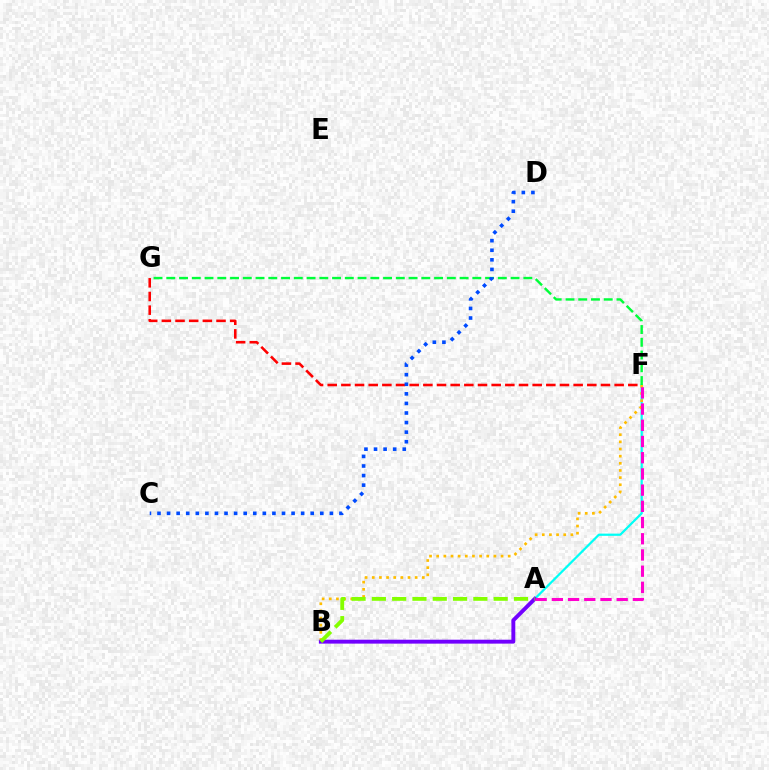{('F', 'G'): [{'color': '#ff0000', 'line_style': 'dashed', 'thickness': 1.86}, {'color': '#00ff39', 'line_style': 'dashed', 'thickness': 1.73}], ('A', 'F'): [{'color': '#00fff6', 'line_style': 'solid', 'thickness': 1.6}, {'color': '#ff00cf', 'line_style': 'dashed', 'thickness': 2.2}], ('B', 'F'): [{'color': '#ffbd00', 'line_style': 'dotted', 'thickness': 1.94}], ('C', 'D'): [{'color': '#004bff', 'line_style': 'dotted', 'thickness': 2.6}], ('A', 'B'): [{'color': '#7200ff', 'line_style': 'solid', 'thickness': 2.82}, {'color': '#84ff00', 'line_style': 'dashed', 'thickness': 2.76}]}